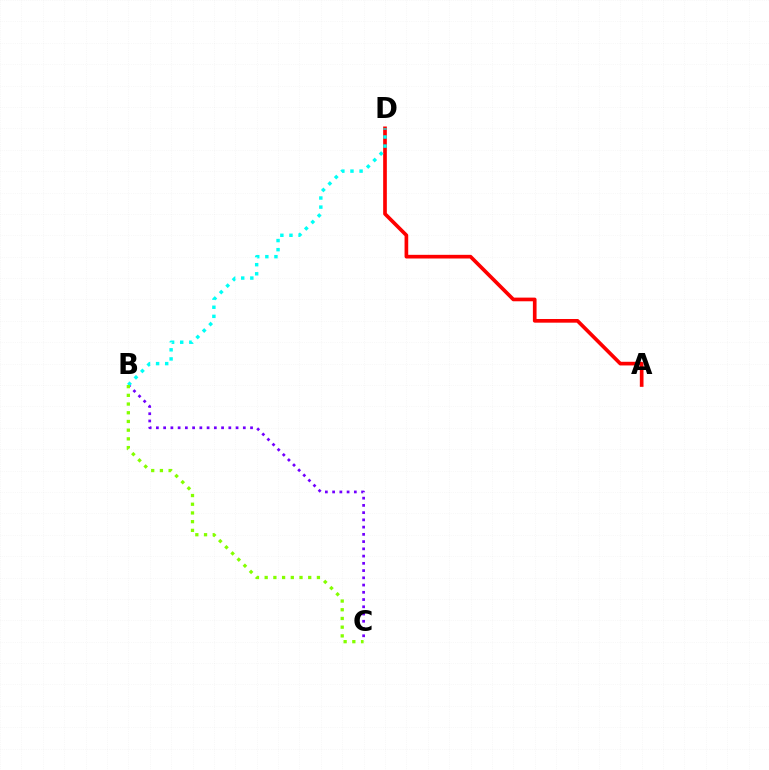{('A', 'D'): [{'color': '#ff0000', 'line_style': 'solid', 'thickness': 2.64}], ('B', 'C'): [{'color': '#7200ff', 'line_style': 'dotted', 'thickness': 1.97}, {'color': '#84ff00', 'line_style': 'dotted', 'thickness': 2.37}], ('B', 'D'): [{'color': '#00fff6', 'line_style': 'dotted', 'thickness': 2.47}]}